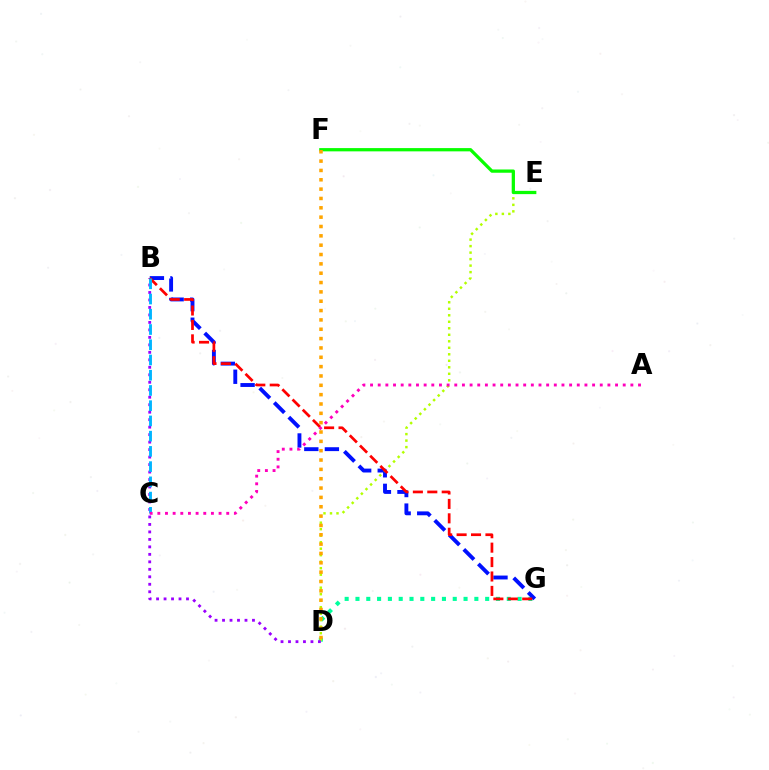{('D', 'G'): [{'color': '#00ff9d', 'line_style': 'dotted', 'thickness': 2.94}], ('B', 'G'): [{'color': '#0010ff', 'line_style': 'dashed', 'thickness': 2.79}, {'color': '#ff0000', 'line_style': 'dashed', 'thickness': 1.96}], ('D', 'E'): [{'color': '#b3ff00', 'line_style': 'dotted', 'thickness': 1.77}], ('B', 'D'): [{'color': '#9b00ff', 'line_style': 'dotted', 'thickness': 2.03}], ('B', 'C'): [{'color': '#00b5ff', 'line_style': 'dashed', 'thickness': 2.07}], ('E', 'F'): [{'color': '#08ff00', 'line_style': 'solid', 'thickness': 2.35}], ('D', 'F'): [{'color': '#ffa500', 'line_style': 'dotted', 'thickness': 2.54}], ('A', 'C'): [{'color': '#ff00bd', 'line_style': 'dotted', 'thickness': 2.08}]}